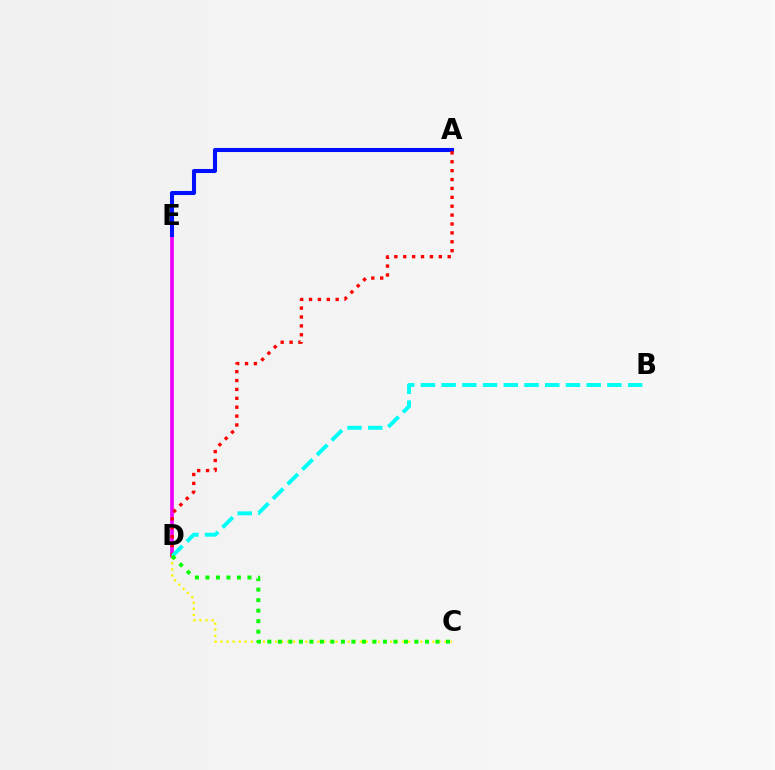{('D', 'E'): [{'color': '#ee00ff', 'line_style': 'solid', 'thickness': 2.65}], ('A', 'E'): [{'color': '#0010ff', 'line_style': 'solid', 'thickness': 2.92}], ('C', 'D'): [{'color': '#fcf500', 'line_style': 'dotted', 'thickness': 1.65}, {'color': '#08ff00', 'line_style': 'dotted', 'thickness': 2.86}], ('A', 'D'): [{'color': '#ff0000', 'line_style': 'dotted', 'thickness': 2.42}], ('B', 'D'): [{'color': '#00fff6', 'line_style': 'dashed', 'thickness': 2.82}]}